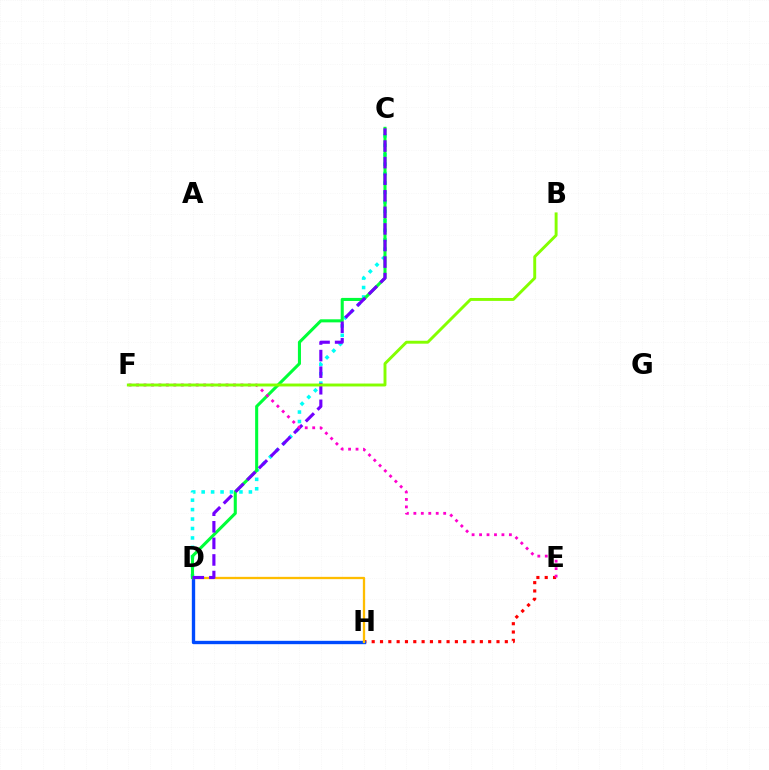{('E', 'H'): [{'color': '#ff0000', 'line_style': 'dotted', 'thickness': 2.26}], ('D', 'H'): [{'color': '#004bff', 'line_style': 'solid', 'thickness': 2.41}, {'color': '#ffbd00', 'line_style': 'solid', 'thickness': 1.66}], ('C', 'D'): [{'color': '#00fff6', 'line_style': 'dotted', 'thickness': 2.57}, {'color': '#00ff39', 'line_style': 'solid', 'thickness': 2.21}, {'color': '#7200ff', 'line_style': 'dashed', 'thickness': 2.25}], ('E', 'F'): [{'color': '#ff00cf', 'line_style': 'dotted', 'thickness': 2.03}], ('B', 'F'): [{'color': '#84ff00', 'line_style': 'solid', 'thickness': 2.1}]}